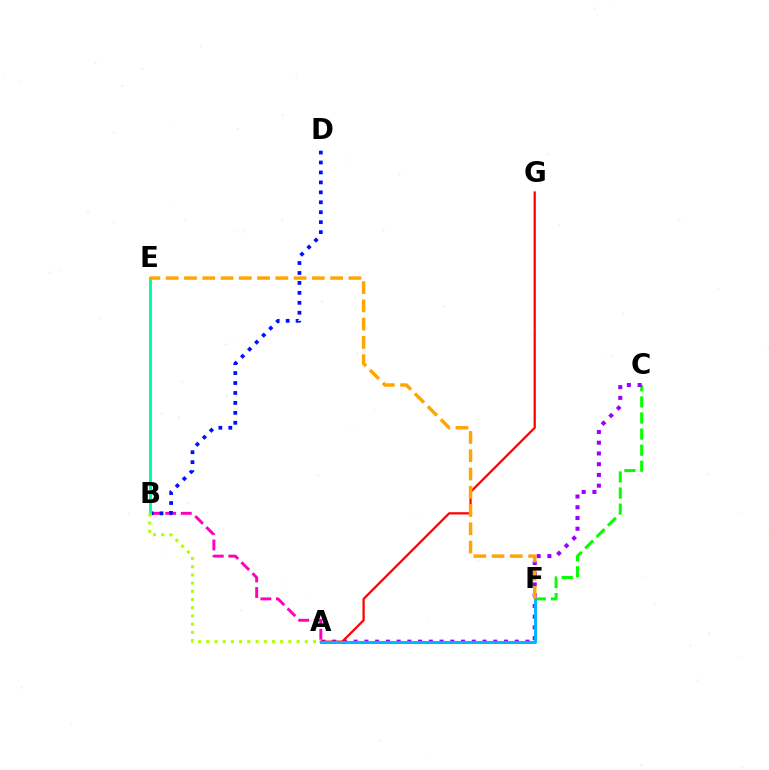{('C', 'F'): [{'color': '#08ff00', 'line_style': 'dashed', 'thickness': 2.18}], ('A', 'B'): [{'color': '#ff00bd', 'line_style': 'dashed', 'thickness': 2.11}, {'color': '#b3ff00', 'line_style': 'dotted', 'thickness': 2.23}], ('B', 'D'): [{'color': '#0010ff', 'line_style': 'dotted', 'thickness': 2.7}], ('A', 'C'): [{'color': '#9b00ff', 'line_style': 'dotted', 'thickness': 2.92}], ('B', 'E'): [{'color': '#00ff9d', 'line_style': 'solid', 'thickness': 2.15}], ('A', 'G'): [{'color': '#ff0000', 'line_style': 'solid', 'thickness': 1.62}], ('A', 'F'): [{'color': '#00b5ff', 'line_style': 'solid', 'thickness': 2.1}], ('E', 'F'): [{'color': '#ffa500', 'line_style': 'dashed', 'thickness': 2.48}]}